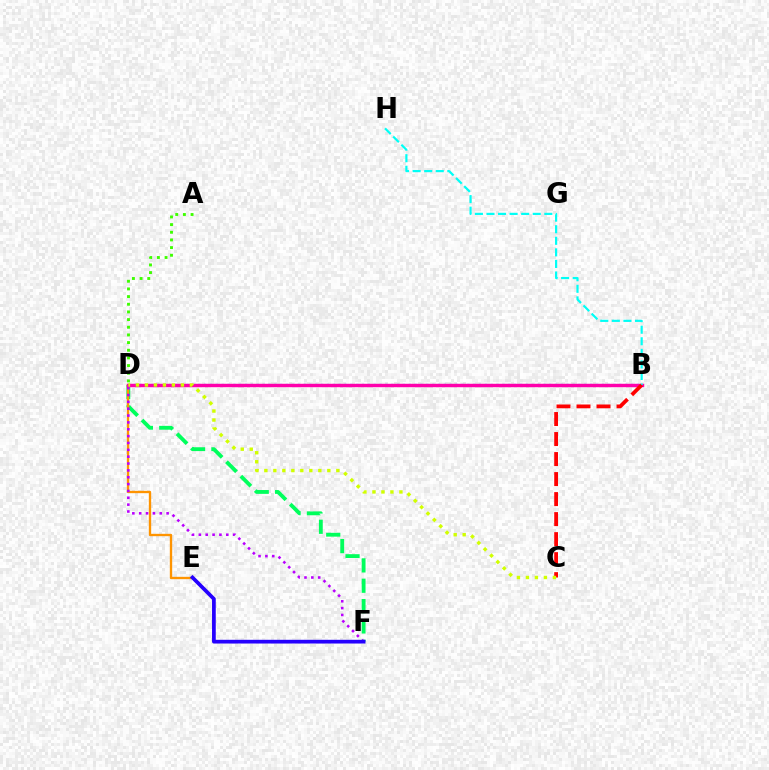{('B', 'D'): [{'color': '#0074ff', 'line_style': 'dotted', 'thickness': 1.59}, {'color': '#ff00ac', 'line_style': 'solid', 'thickness': 2.47}], ('D', 'F'): [{'color': '#00ff5c', 'line_style': 'dashed', 'thickness': 2.76}, {'color': '#b900ff', 'line_style': 'dotted', 'thickness': 1.86}], ('D', 'E'): [{'color': '#ff9400', 'line_style': 'solid', 'thickness': 1.69}], ('A', 'D'): [{'color': '#3dff00', 'line_style': 'dotted', 'thickness': 2.08}], ('E', 'F'): [{'color': '#2500ff', 'line_style': 'solid', 'thickness': 2.69}], ('B', 'H'): [{'color': '#00fff6', 'line_style': 'dashed', 'thickness': 1.57}], ('B', 'C'): [{'color': '#ff0000', 'line_style': 'dashed', 'thickness': 2.72}], ('C', 'D'): [{'color': '#d1ff00', 'line_style': 'dotted', 'thickness': 2.44}]}